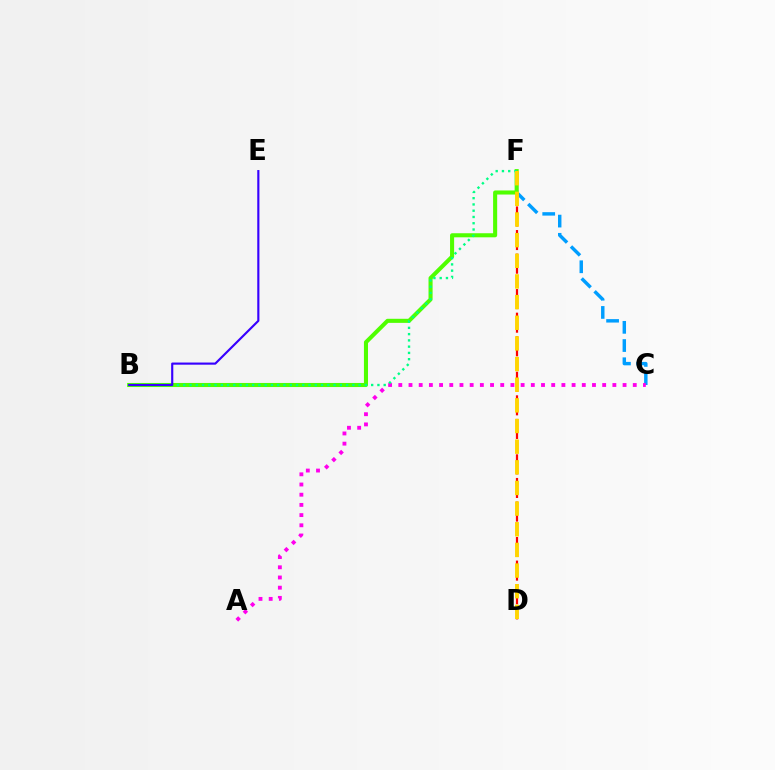{('C', 'F'): [{'color': '#009eff', 'line_style': 'dashed', 'thickness': 2.47}], ('A', 'C'): [{'color': '#ff00ed', 'line_style': 'dotted', 'thickness': 2.77}], ('D', 'F'): [{'color': '#ff0000', 'line_style': 'dashed', 'thickness': 1.6}, {'color': '#ffd500', 'line_style': 'dashed', 'thickness': 2.81}], ('B', 'F'): [{'color': '#4fff00', 'line_style': 'solid', 'thickness': 2.93}, {'color': '#00ff86', 'line_style': 'dotted', 'thickness': 1.7}], ('B', 'E'): [{'color': '#3700ff', 'line_style': 'solid', 'thickness': 1.54}]}